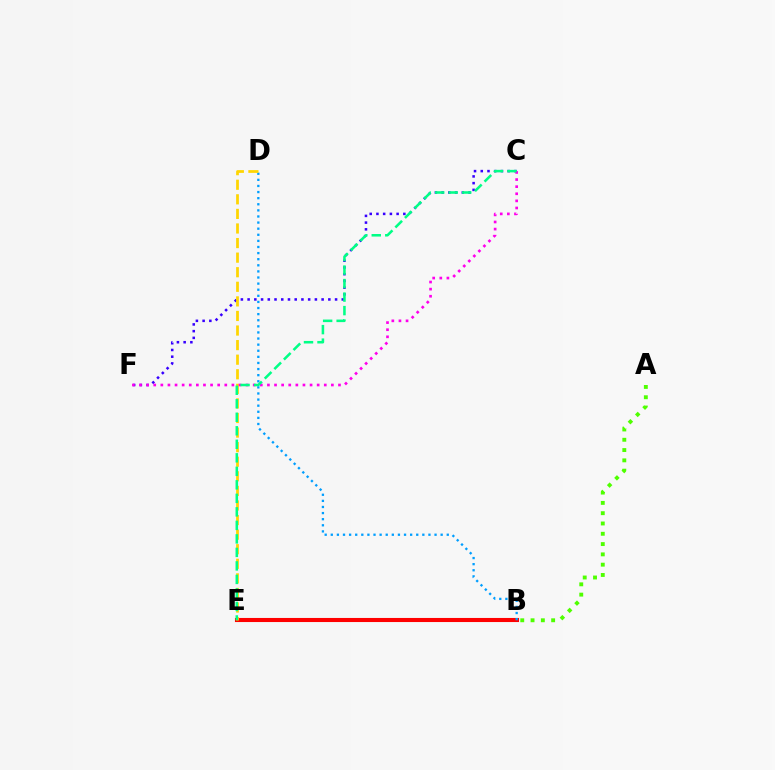{('A', 'B'): [{'color': '#4fff00', 'line_style': 'dotted', 'thickness': 2.8}], ('B', 'E'): [{'color': '#ff0000', 'line_style': 'solid', 'thickness': 2.94}], ('B', 'D'): [{'color': '#009eff', 'line_style': 'dotted', 'thickness': 1.66}], ('C', 'F'): [{'color': '#3700ff', 'line_style': 'dotted', 'thickness': 1.83}, {'color': '#ff00ed', 'line_style': 'dotted', 'thickness': 1.93}], ('D', 'E'): [{'color': '#ffd500', 'line_style': 'dashed', 'thickness': 1.98}], ('C', 'E'): [{'color': '#00ff86', 'line_style': 'dashed', 'thickness': 1.84}]}